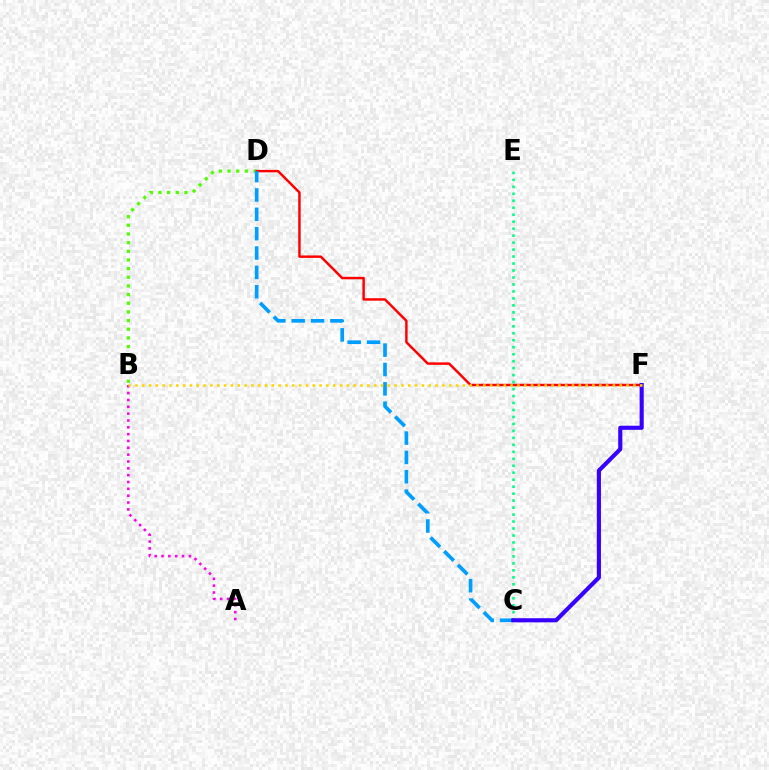{('B', 'D'): [{'color': '#4fff00', 'line_style': 'dotted', 'thickness': 2.35}], ('D', 'F'): [{'color': '#ff0000', 'line_style': 'solid', 'thickness': 1.76}], ('C', 'D'): [{'color': '#009eff', 'line_style': 'dashed', 'thickness': 2.63}], ('A', 'B'): [{'color': '#ff00ed', 'line_style': 'dotted', 'thickness': 1.86}], ('C', 'E'): [{'color': '#00ff86', 'line_style': 'dotted', 'thickness': 1.89}], ('C', 'F'): [{'color': '#3700ff', 'line_style': 'solid', 'thickness': 2.97}], ('B', 'F'): [{'color': '#ffd500', 'line_style': 'dotted', 'thickness': 1.85}]}